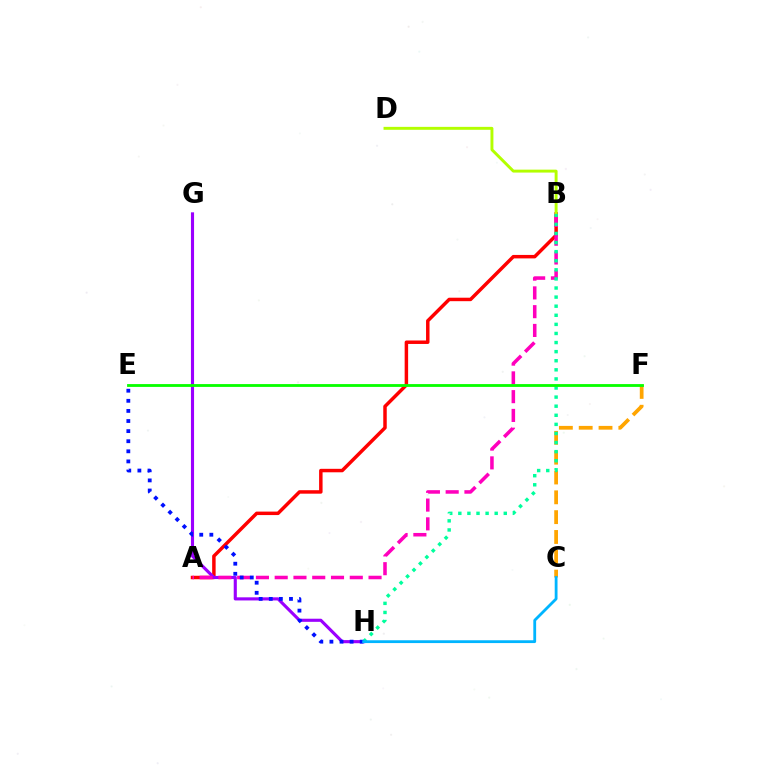{('A', 'B'): [{'color': '#ff0000', 'line_style': 'solid', 'thickness': 2.5}, {'color': '#ff00bd', 'line_style': 'dashed', 'thickness': 2.55}], ('G', 'H'): [{'color': '#9b00ff', 'line_style': 'solid', 'thickness': 2.25}], ('C', 'F'): [{'color': '#ffa500', 'line_style': 'dashed', 'thickness': 2.69}], ('B', 'D'): [{'color': '#b3ff00', 'line_style': 'solid', 'thickness': 2.11}], ('B', 'H'): [{'color': '#00ff9d', 'line_style': 'dotted', 'thickness': 2.47}], ('E', 'H'): [{'color': '#0010ff', 'line_style': 'dotted', 'thickness': 2.74}], ('C', 'H'): [{'color': '#00b5ff', 'line_style': 'solid', 'thickness': 2.02}], ('E', 'F'): [{'color': '#08ff00', 'line_style': 'solid', 'thickness': 2.03}]}